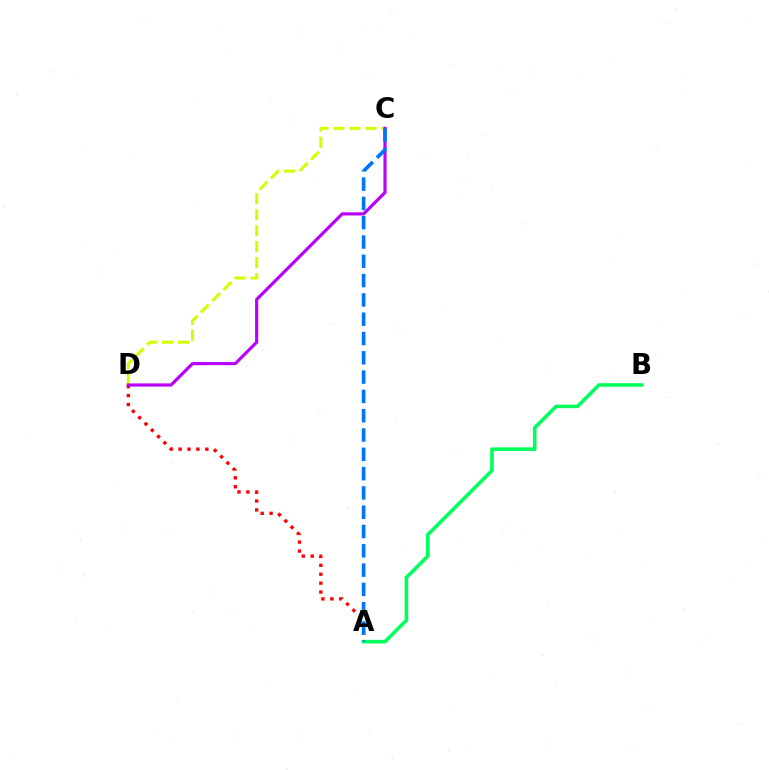{('A', 'D'): [{'color': '#ff0000', 'line_style': 'dotted', 'thickness': 2.42}], ('A', 'B'): [{'color': '#00ff5c', 'line_style': 'solid', 'thickness': 2.58}], ('C', 'D'): [{'color': '#d1ff00', 'line_style': 'dashed', 'thickness': 2.17}, {'color': '#b900ff', 'line_style': 'solid', 'thickness': 2.27}], ('A', 'C'): [{'color': '#0074ff', 'line_style': 'dashed', 'thickness': 2.62}]}